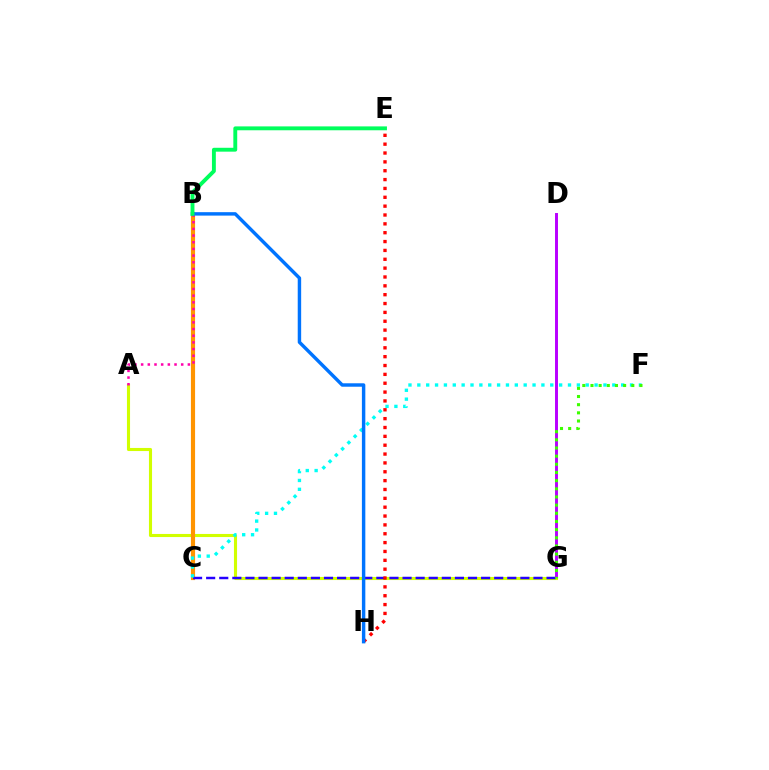{('D', 'G'): [{'color': '#b900ff', 'line_style': 'solid', 'thickness': 2.12}], ('A', 'G'): [{'color': '#d1ff00', 'line_style': 'solid', 'thickness': 2.23}], ('B', 'C'): [{'color': '#ff9400', 'line_style': 'solid', 'thickness': 3.0}], ('C', 'G'): [{'color': '#2500ff', 'line_style': 'dashed', 'thickness': 1.78}], ('C', 'F'): [{'color': '#00fff6', 'line_style': 'dotted', 'thickness': 2.41}], ('A', 'B'): [{'color': '#ff00ac', 'line_style': 'dotted', 'thickness': 1.81}], ('F', 'G'): [{'color': '#3dff00', 'line_style': 'dotted', 'thickness': 2.22}], ('E', 'H'): [{'color': '#ff0000', 'line_style': 'dotted', 'thickness': 2.41}], ('B', 'H'): [{'color': '#0074ff', 'line_style': 'solid', 'thickness': 2.47}], ('B', 'E'): [{'color': '#00ff5c', 'line_style': 'solid', 'thickness': 2.79}]}